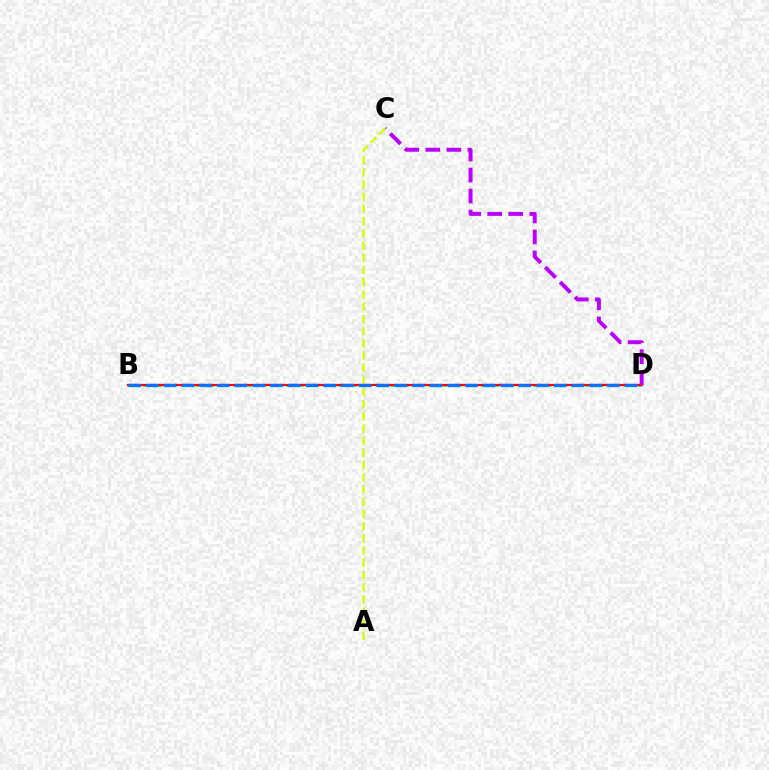{('B', 'D'): [{'color': '#00ff5c', 'line_style': 'dotted', 'thickness': 2.04}, {'color': '#ff0000', 'line_style': 'solid', 'thickness': 1.61}, {'color': '#0074ff', 'line_style': 'dashed', 'thickness': 2.41}], ('C', 'D'): [{'color': '#b900ff', 'line_style': 'dashed', 'thickness': 2.85}], ('A', 'C'): [{'color': '#d1ff00', 'line_style': 'dashed', 'thickness': 1.66}]}